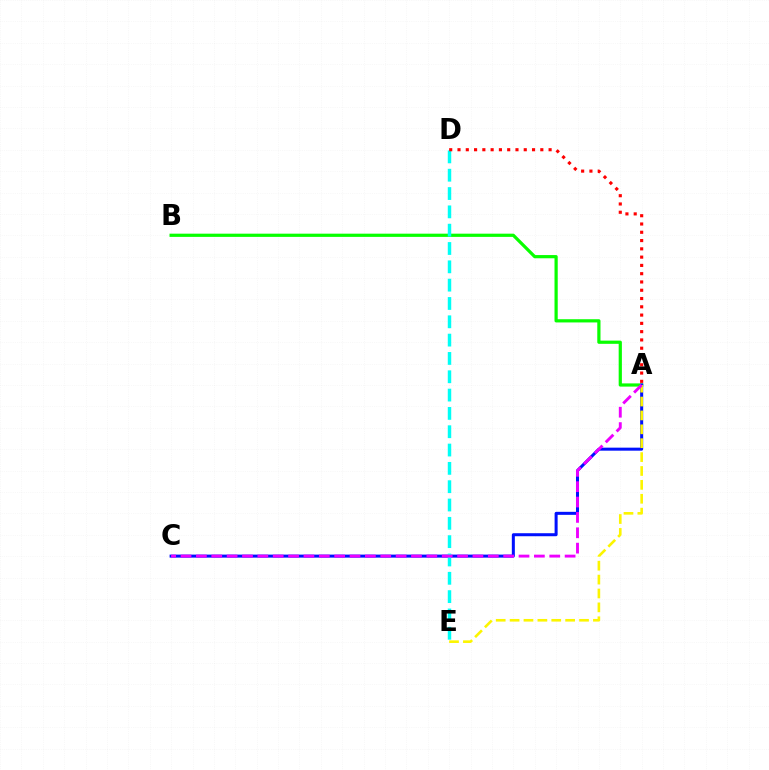{('A', 'B'): [{'color': '#08ff00', 'line_style': 'solid', 'thickness': 2.31}], ('A', 'C'): [{'color': '#0010ff', 'line_style': 'solid', 'thickness': 2.17}, {'color': '#ee00ff', 'line_style': 'dashed', 'thickness': 2.09}], ('D', 'E'): [{'color': '#00fff6', 'line_style': 'dashed', 'thickness': 2.49}], ('A', 'E'): [{'color': '#fcf500', 'line_style': 'dashed', 'thickness': 1.89}], ('A', 'D'): [{'color': '#ff0000', 'line_style': 'dotted', 'thickness': 2.25}]}